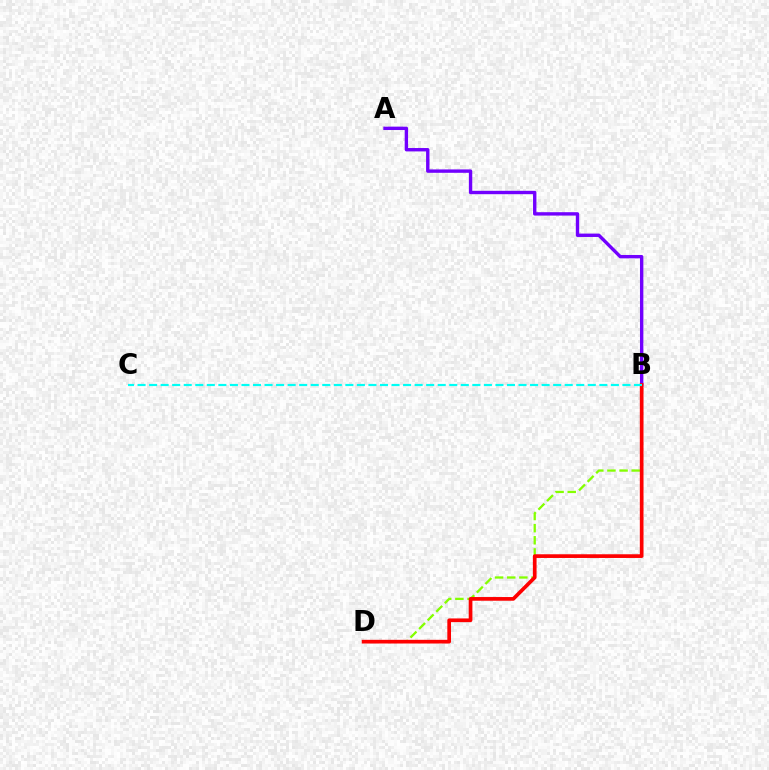{('A', 'B'): [{'color': '#7200ff', 'line_style': 'solid', 'thickness': 2.43}], ('B', 'D'): [{'color': '#84ff00', 'line_style': 'dashed', 'thickness': 1.65}, {'color': '#ff0000', 'line_style': 'solid', 'thickness': 2.66}], ('B', 'C'): [{'color': '#00fff6', 'line_style': 'dashed', 'thickness': 1.57}]}